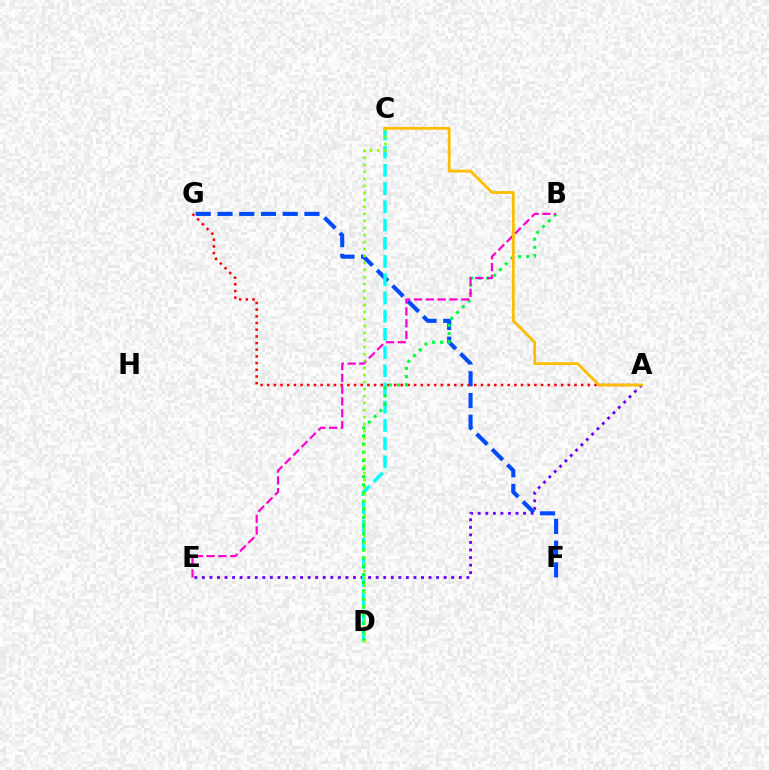{('A', 'E'): [{'color': '#7200ff', 'line_style': 'dotted', 'thickness': 2.05}], ('F', 'G'): [{'color': '#004bff', 'line_style': 'dashed', 'thickness': 2.95}], ('C', 'D'): [{'color': '#00fff6', 'line_style': 'dashed', 'thickness': 2.48}, {'color': '#84ff00', 'line_style': 'dotted', 'thickness': 1.9}], ('A', 'G'): [{'color': '#ff0000', 'line_style': 'dotted', 'thickness': 1.82}], ('B', 'D'): [{'color': '#00ff39', 'line_style': 'dotted', 'thickness': 2.21}], ('B', 'E'): [{'color': '#ff00cf', 'line_style': 'dashed', 'thickness': 1.6}], ('A', 'C'): [{'color': '#ffbd00', 'line_style': 'solid', 'thickness': 2.0}]}